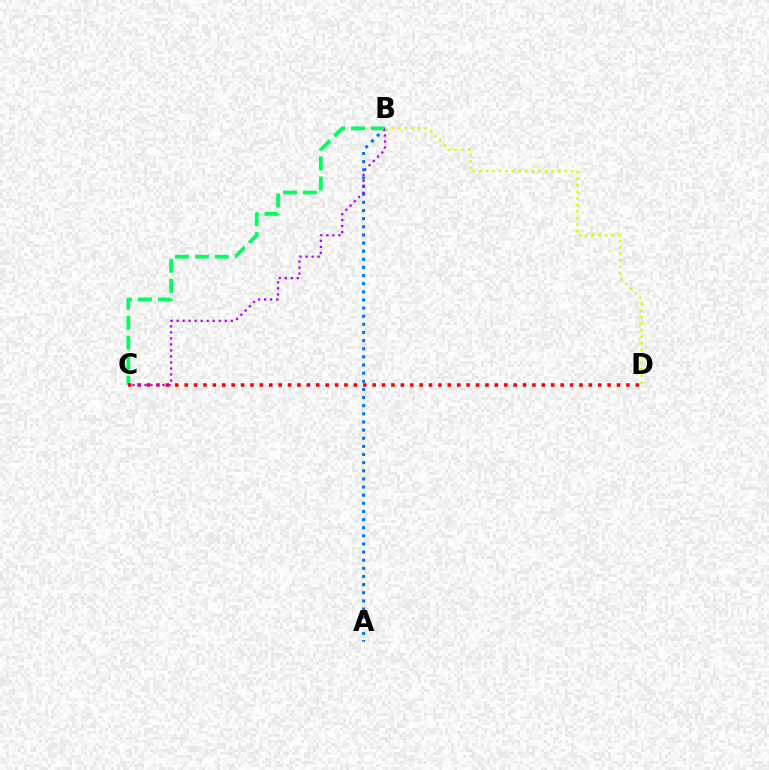{('A', 'B'): [{'color': '#0074ff', 'line_style': 'dotted', 'thickness': 2.21}], ('B', 'C'): [{'color': '#00ff5c', 'line_style': 'dashed', 'thickness': 2.71}, {'color': '#b900ff', 'line_style': 'dotted', 'thickness': 1.64}], ('C', 'D'): [{'color': '#ff0000', 'line_style': 'dotted', 'thickness': 2.55}], ('B', 'D'): [{'color': '#d1ff00', 'line_style': 'dotted', 'thickness': 1.78}]}